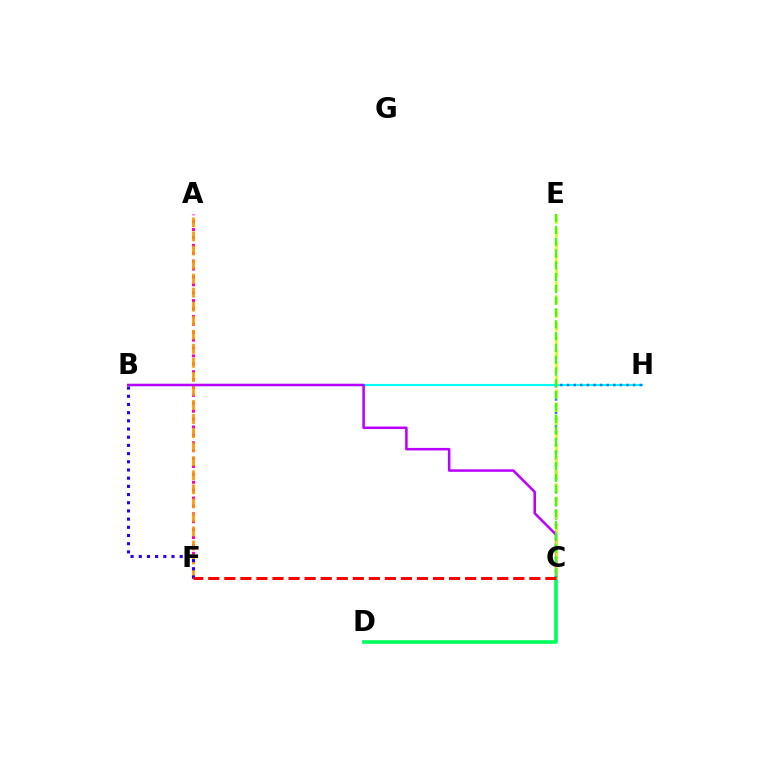{('B', 'H'): [{'color': '#00fff6', 'line_style': 'solid', 'thickness': 1.53}], ('A', 'F'): [{'color': '#ff00ac', 'line_style': 'dotted', 'thickness': 2.15}, {'color': '#ff9400', 'line_style': 'dashed', 'thickness': 1.91}], ('B', 'C'): [{'color': '#b900ff', 'line_style': 'solid', 'thickness': 1.82}], ('B', 'F'): [{'color': '#2500ff', 'line_style': 'dotted', 'thickness': 2.22}], ('C', 'D'): [{'color': '#00ff5c', 'line_style': 'solid', 'thickness': 2.62}], ('C', 'H'): [{'color': '#0074ff', 'line_style': 'dotted', 'thickness': 1.8}], ('C', 'E'): [{'color': '#d1ff00', 'line_style': 'dashed', 'thickness': 1.83}, {'color': '#3dff00', 'line_style': 'dashed', 'thickness': 1.6}], ('C', 'F'): [{'color': '#ff0000', 'line_style': 'dashed', 'thickness': 2.18}]}